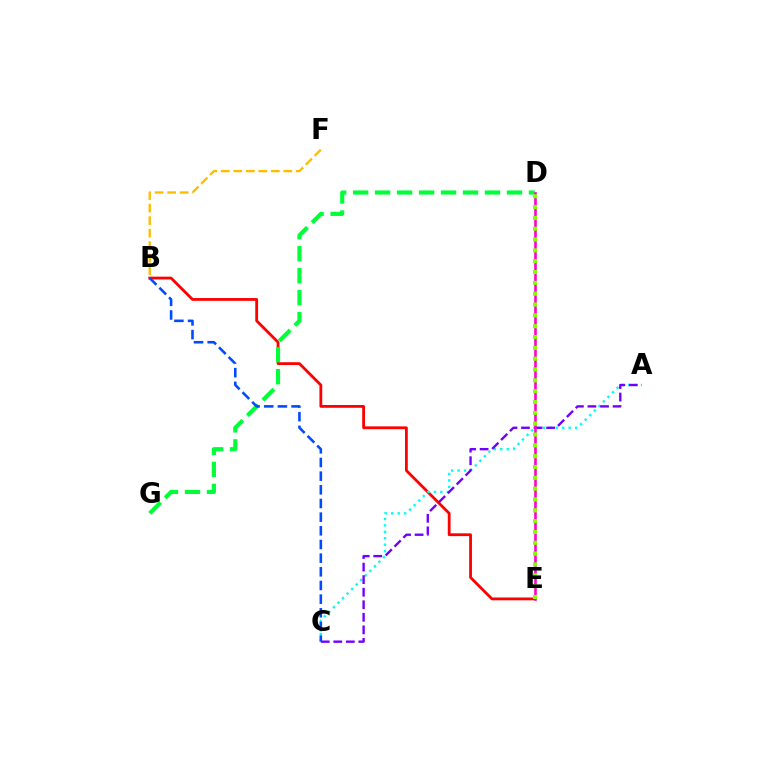{('B', 'F'): [{'color': '#ffbd00', 'line_style': 'dashed', 'thickness': 1.7}], ('B', 'E'): [{'color': '#ff0000', 'line_style': 'solid', 'thickness': 2.02}], ('D', 'G'): [{'color': '#00ff39', 'line_style': 'dashed', 'thickness': 2.99}], ('A', 'C'): [{'color': '#00fff6', 'line_style': 'dotted', 'thickness': 1.75}, {'color': '#7200ff', 'line_style': 'dashed', 'thickness': 1.71}], ('D', 'E'): [{'color': '#ff00cf', 'line_style': 'solid', 'thickness': 1.87}, {'color': '#84ff00', 'line_style': 'dotted', 'thickness': 2.94}], ('B', 'C'): [{'color': '#004bff', 'line_style': 'dashed', 'thickness': 1.86}]}